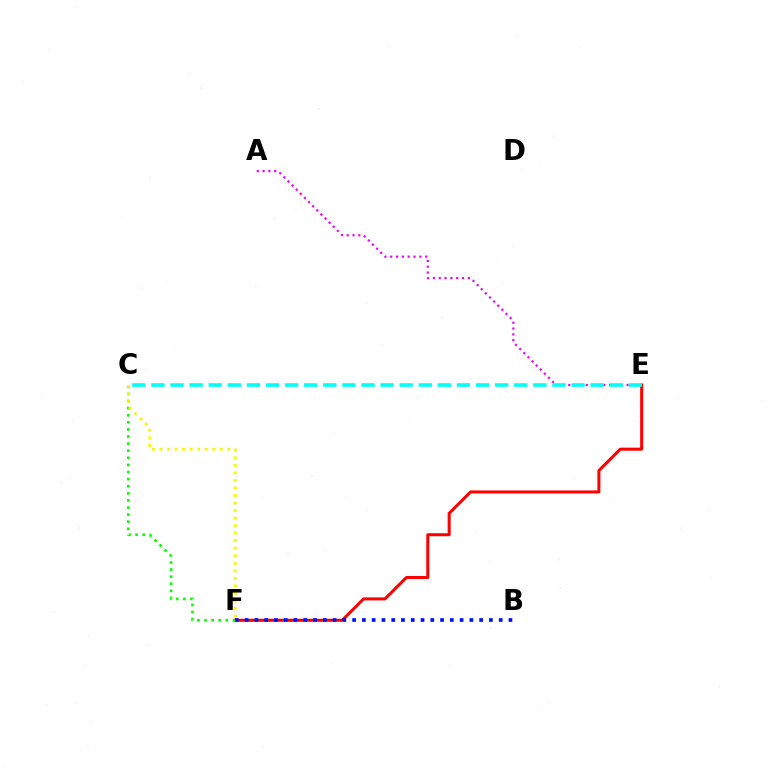{('E', 'F'): [{'color': '#ff0000', 'line_style': 'solid', 'thickness': 2.18}], ('A', 'E'): [{'color': '#ee00ff', 'line_style': 'dotted', 'thickness': 1.58}], ('C', 'E'): [{'color': '#00fff6', 'line_style': 'dashed', 'thickness': 2.59}], ('C', 'F'): [{'color': '#08ff00', 'line_style': 'dotted', 'thickness': 1.93}, {'color': '#fcf500', 'line_style': 'dotted', 'thickness': 2.05}], ('B', 'F'): [{'color': '#0010ff', 'line_style': 'dotted', 'thickness': 2.66}]}